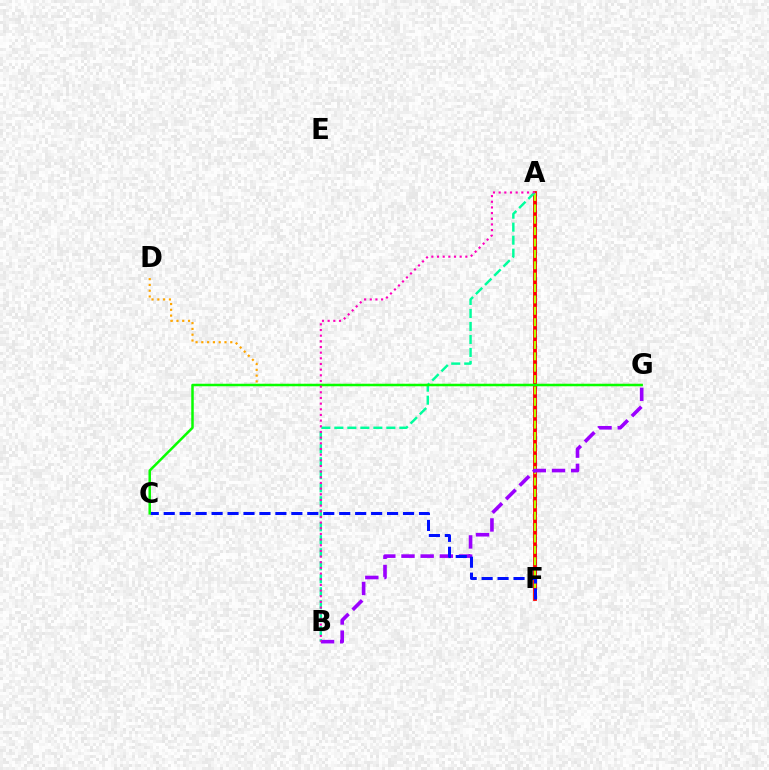{('A', 'F'): [{'color': '#00b5ff', 'line_style': 'dotted', 'thickness': 2.27}, {'color': '#ff0000', 'line_style': 'solid', 'thickness': 2.74}, {'color': '#b3ff00', 'line_style': 'dashed', 'thickness': 1.55}], ('A', 'B'): [{'color': '#00ff9d', 'line_style': 'dashed', 'thickness': 1.77}, {'color': '#ff00bd', 'line_style': 'dotted', 'thickness': 1.54}], ('B', 'G'): [{'color': '#9b00ff', 'line_style': 'dashed', 'thickness': 2.61}], ('D', 'G'): [{'color': '#ffa500', 'line_style': 'dotted', 'thickness': 1.57}], ('C', 'F'): [{'color': '#0010ff', 'line_style': 'dashed', 'thickness': 2.17}], ('C', 'G'): [{'color': '#08ff00', 'line_style': 'solid', 'thickness': 1.8}]}